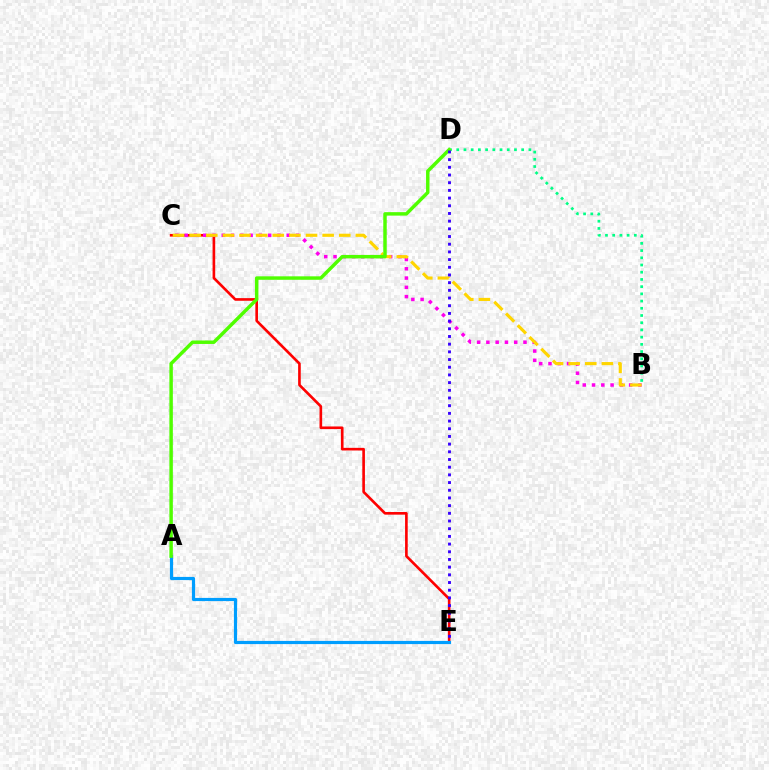{('B', 'D'): [{'color': '#00ff86', 'line_style': 'dotted', 'thickness': 1.96}], ('C', 'E'): [{'color': '#ff0000', 'line_style': 'solid', 'thickness': 1.9}], ('B', 'C'): [{'color': '#ff00ed', 'line_style': 'dotted', 'thickness': 2.52}, {'color': '#ffd500', 'line_style': 'dashed', 'thickness': 2.26}], ('A', 'E'): [{'color': '#009eff', 'line_style': 'solid', 'thickness': 2.28}], ('A', 'D'): [{'color': '#4fff00', 'line_style': 'solid', 'thickness': 2.5}], ('D', 'E'): [{'color': '#3700ff', 'line_style': 'dotted', 'thickness': 2.09}]}